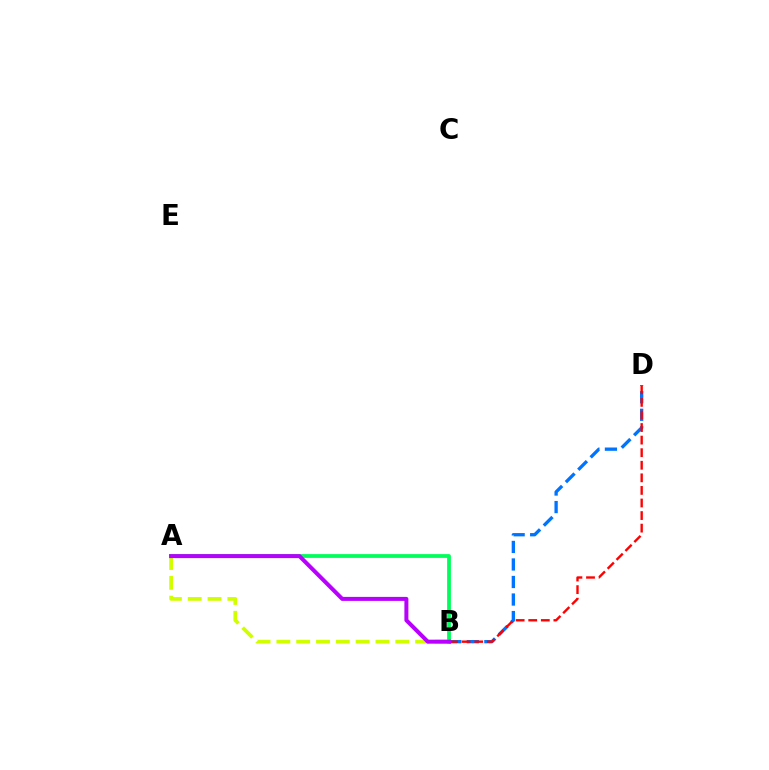{('B', 'D'): [{'color': '#0074ff', 'line_style': 'dashed', 'thickness': 2.38}, {'color': '#ff0000', 'line_style': 'dashed', 'thickness': 1.71}], ('A', 'B'): [{'color': '#00ff5c', 'line_style': 'solid', 'thickness': 2.72}, {'color': '#d1ff00', 'line_style': 'dashed', 'thickness': 2.69}, {'color': '#b900ff', 'line_style': 'solid', 'thickness': 2.88}]}